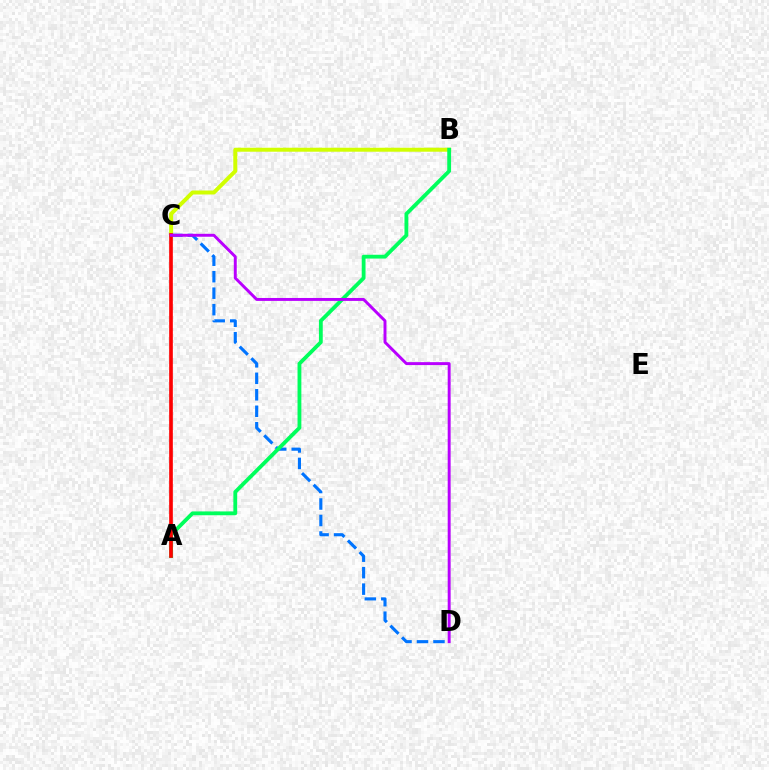{('B', 'C'): [{'color': '#d1ff00', 'line_style': 'solid', 'thickness': 2.86}], ('C', 'D'): [{'color': '#0074ff', 'line_style': 'dashed', 'thickness': 2.24}, {'color': '#b900ff', 'line_style': 'solid', 'thickness': 2.11}], ('A', 'B'): [{'color': '#00ff5c', 'line_style': 'solid', 'thickness': 2.75}], ('A', 'C'): [{'color': '#ff0000', 'line_style': 'solid', 'thickness': 2.64}]}